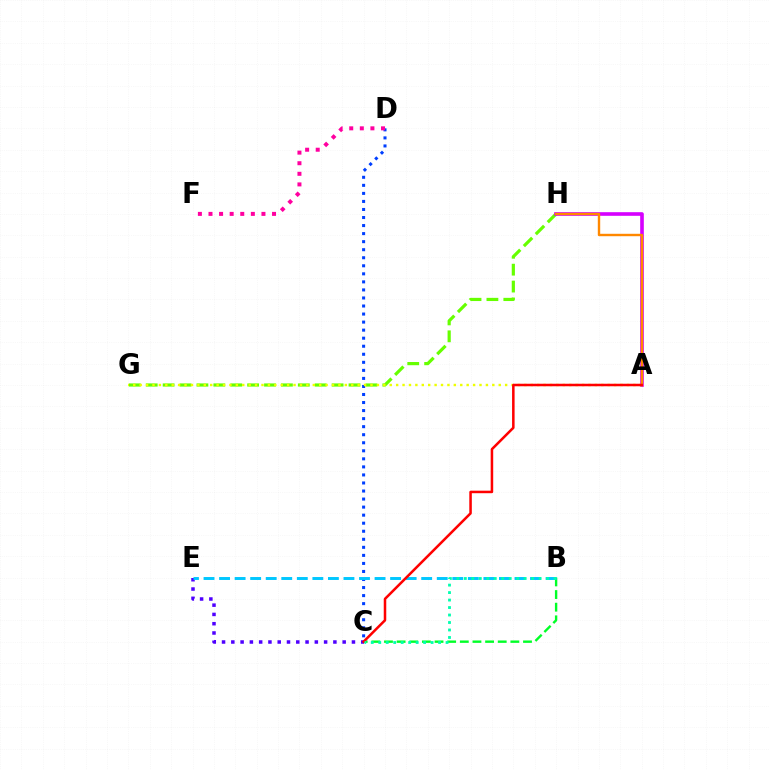{('G', 'H'): [{'color': '#66ff00', 'line_style': 'dashed', 'thickness': 2.3}], ('C', 'D'): [{'color': '#003fff', 'line_style': 'dotted', 'thickness': 2.19}], ('B', 'C'): [{'color': '#00ff27', 'line_style': 'dashed', 'thickness': 1.72}, {'color': '#00ffaf', 'line_style': 'dotted', 'thickness': 2.03}], ('C', 'E'): [{'color': '#4f00ff', 'line_style': 'dotted', 'thickness': 2.52}], ('A', 'H'): [{'color': '#d600ff', 'line_style': 'solid', 'thickness': 2.62}, {'color': '#ff8800', 'line_style': 'solid', 'thickness': 1.73}], ('A', 'G'): [{'color': '#eeff00', 'line_style': 'dotted', 'thickness': 1.74}], ('D', 'F'): [{'color': '#ff00a0', 'line_style': 'dotted', 'thickness': 2.88}], ('B', 'E'): [{'color': '#00c7ff', 'line_style': 'dashed', 'thickness': 2.11}], ('A', 'C'): [{'color': '#ff0000', 'line_style': 'solid', 'thickness': 1.82}]}